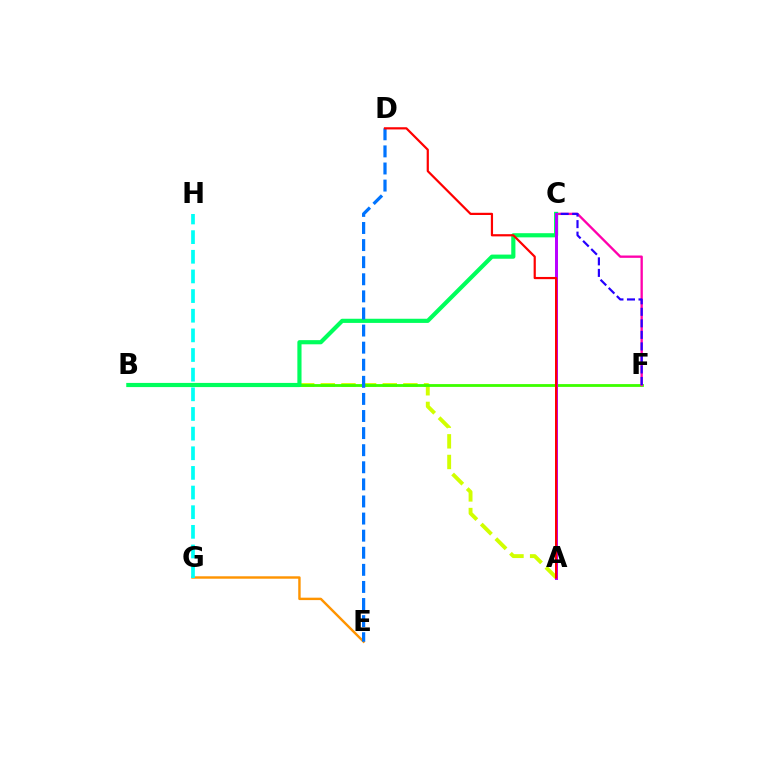{('A', 'B'): [{'color': '#d1ff00', 'line_style': 'dashed', 'thickness': 2.8}], ('B', 'F'): [{'color': '#3dff00', 'line_style': 'solid', 'thickness': 2.02}], ('C', 'F'): [{'color': '#ff00ac', 'line_style': 'solid', 'thickness': 1.68}, {'color': '#2500ff', 'line_style': 'dashed', 'thickness': 1.57}], ('E', 'G'): [{'color': '#ff9400', 'line_style': 'solid', 'thickness': 1.74}], ('B', 'C'): [{'color': '#00ff5c', 'line_style': 'solid', 'thickness': 3.0}], ('D', 'E'): [{'color': '#0074ff', 'line_style': 'dashed', 'thickness': 2.32}], ('G', 'H'): [{'color': '#00fff6', 'line_style': 'dashed', 'thickness': 2.67}], ('A', 'C'): [{'color': '#b900ff', 'line_style': 'solid', 'thickness': 2.14}], ('A', 'D'): [{'color': '#ff0000', 'line_style': 'solid', 'thickness': 1.59}]}